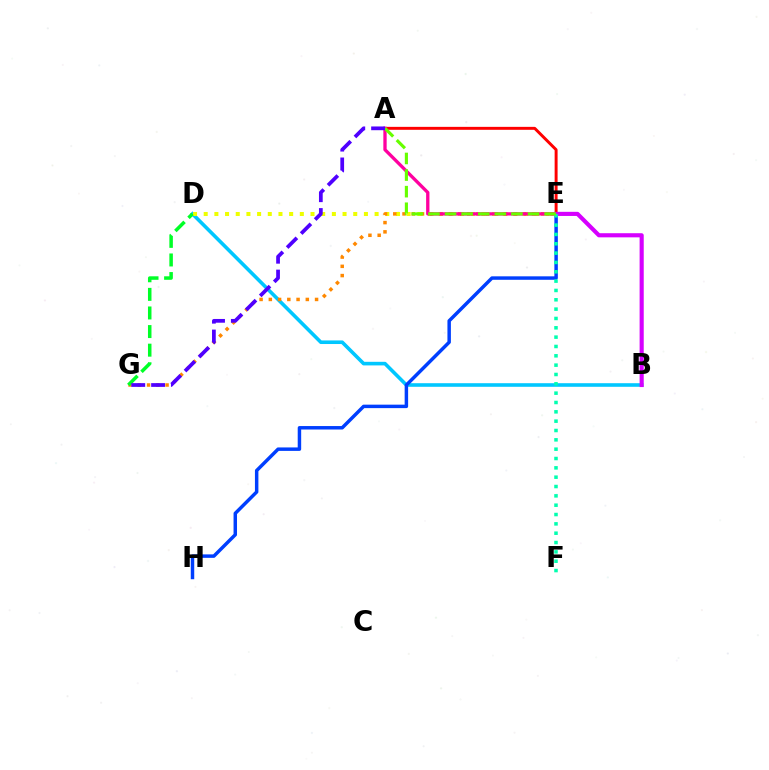{('B', 'D'): [{'color': '#00c7ff', 'line_style': 'solid', 'thickness': 2.59}], ('A', 'E'): [{'color': '#ff0000', 'line_style': 'solid', 'thickness': 2.12}, {'color': '#ff00a0', 'line_style': 'solid', 'thickness': 2.38}, {'color': '#66ff00', 'line_style': 'dashed', 'thickness': 2.25}], ('E', 'H'): [{'color': '#003fff', 'line_style': 'solid', 'thickness': 2.49}], ('D', 'E'): [{'color': '#eeff00', 'line_style': 'dotted', 'thickness': 2.9}], ('E', 'G'): [{'color': '#ff8800', 'line_style': 'dotted', 'thickness': 2.51}], ('B', 'E'): [{'color': '#d600ff', 'line_style': 'solid', 'thickness': 2.97}], ('E', 'F'): [{'color': '#00ffaf', 'line_style': 'dotted', 'thickness': 2.54}], ('D', 'G'): [{'color': '#00ff27', 'line_style': 'dashed', 'thickness': 2.53}], ('A', 'G'): [{'color': '#4f00ff', 'line_style': 'dashed', 'thickness': 2.69}]}